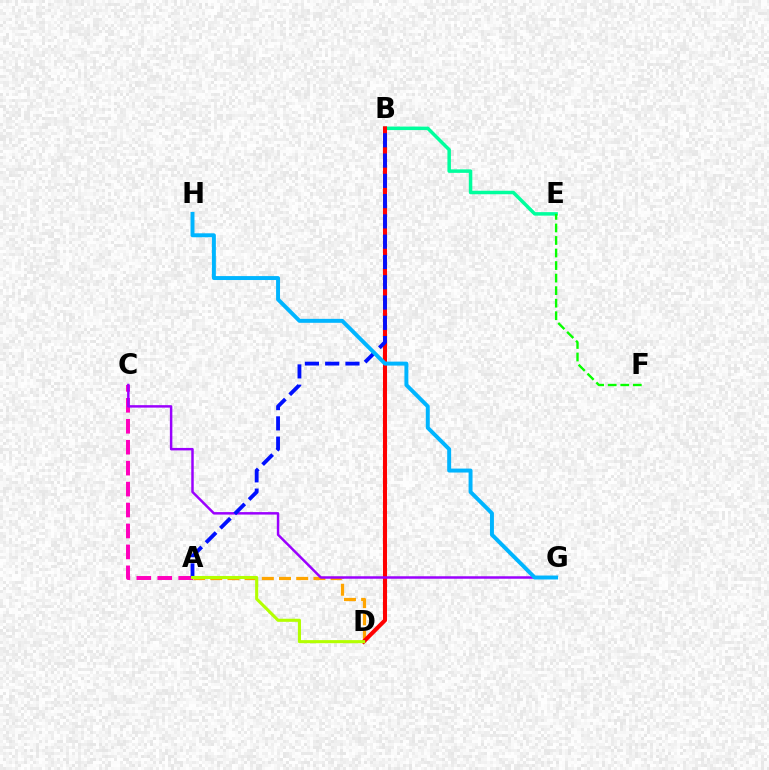{('A', 'D'): [{'color': '#ffa500', 'line_style': 'dashed', 'thickness': 2.33}, {'color': '#b3ff00', 'line_style': 'solid', 'thickness': 2.22}], ('B', 'E'): [{'color': '#00ff9d', 'line_style': 'solid', 'thickness': 2.52}], ('B', 'D'): [{'color': '#ff0000', 'line_style': 'solid', 'thickness': 2.93}], ('A', 'C'): [{'color': '#ff00bd', 'line_style': 'dashed', 'thickness': 2.85}], ('C', 'G'): [{'color': '#9b00ff', 'line_style': 'solid', 'thickness': 1.78}], ('A', 'B'): [{'color': '#0010ff', 'line_style': 'dashed', 'thickness': 2.75}], ('G', 'H'): [{'color': '#00b5ff', 'line_style': 'solid', 'thickness': 2.84}], ('E', 'F'): [{'color': '#08ff00', 'line_style': 'dashed', 'thickness': 1.7}]}